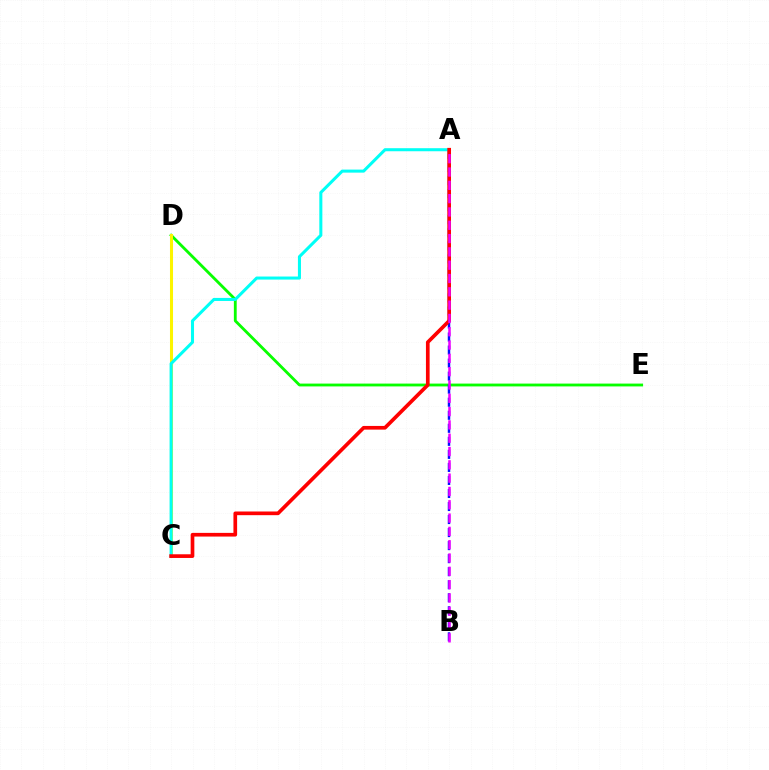{('D', 'E'): [{'color': '#08ff00', 'line_style': 'solid', 'thickness': 2.04}], ('C', 'D'): [{'color': '#fcf500', 'line_style': 'solid', 'thickness': 2.19}], ('A', 'B'): [{'color': '#0010ff', 'line_style': 'dashed', 'thickness': 1.77}, {'color': '#ee00ff', 'line_style': 'dashed', 'thickness': 1.81}], ('A', 'C'): [{'color': '#00fff6', 'line_style': 'solid', 'thickness': 2.19}, {'color': '#ff0000', 'line_style': 'solid', 'thickness': 2.65}]}